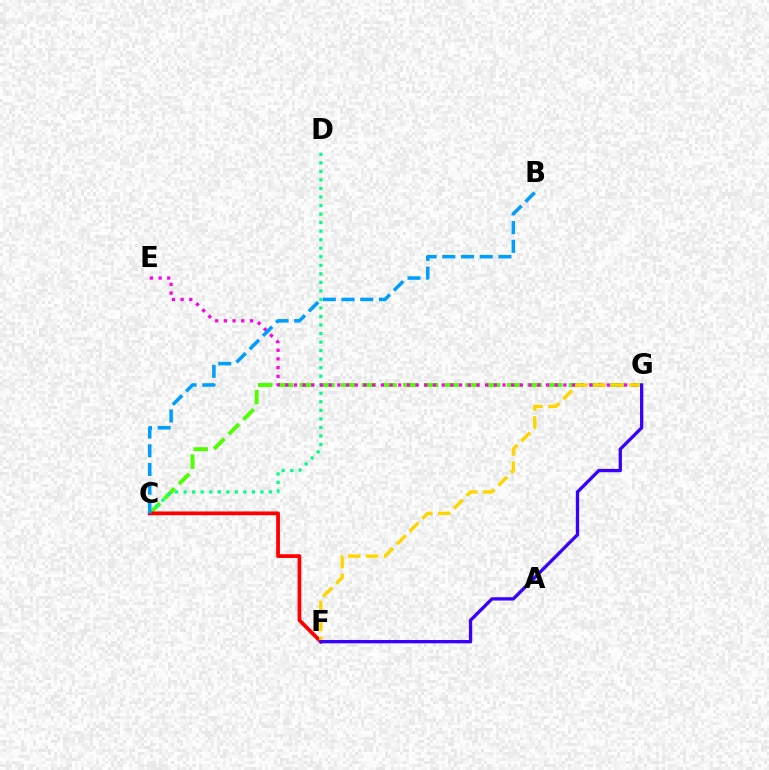{('C', 'G'): [{'color': '#4fff00', 'line_style': 'dashed', 'thickness': 2.82}], ('C', 'D'): [{'color': '#00ff86', 'line_style': 'dotted', 'thickness': 2.32}], ('E', 'G'): [{'color': '#ff00ed', 'line_style': 'dotted', 'thickness': 2.36}], ('C', 'F'): [{'color': '#ff0000', 'line_style': 'solid', 'thickness': 2.71}], ('B', 'C'): [{'color': '#009eff', 'line_style': 'dashed', 'thickness': 2.54}], ('F', 'G'): [{'color': '#ffd500', 'line_style': 'dashed', 'thickness': 2.44}, {'color': '#3700ff', 'line_style': 'solid', 'thickness': 2.38}]}